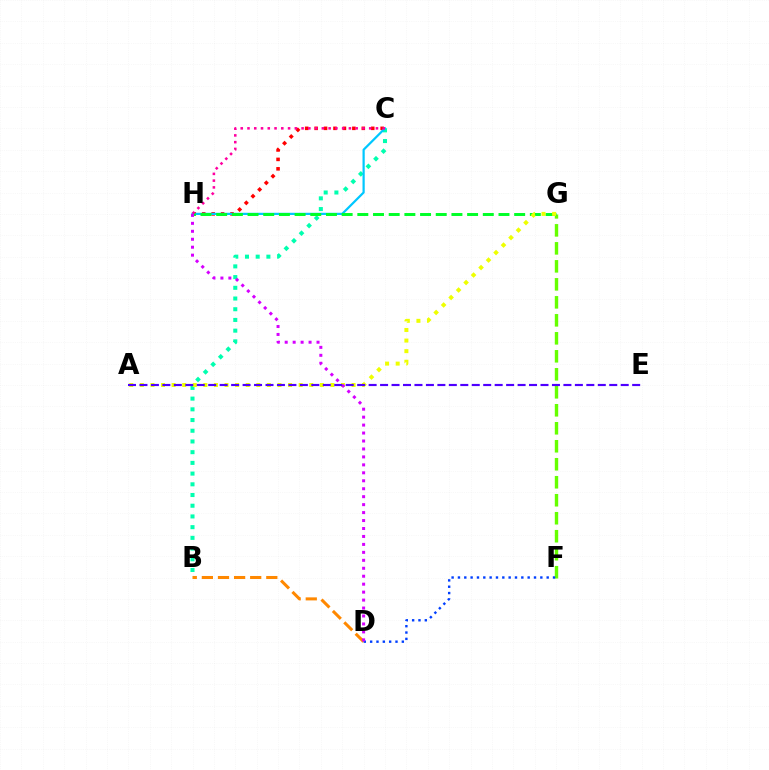{('B', 'C'): [{'color': '#00ffaf', 'line_style': 'dotted', 'thickness': 2.91}], ('B', 'D'): [{'color': '#ff8800', 'line_style': 'dashed', 'thickness': 2.19}], ('C', 'H'): [{'color': '#ff0000', 'line_style': 'dotted', 'thickness': 2.56}, {'color': '#00c7ff', 'line_style': 'solid', 'thickness': 1.6}, {'color': '#ff00a0', 'line_style': 'dotted', 'thickness': 1.84}], ('F', 'G'): [{'color': '#66ff00', 'line_style': 'dashed', 'thickness': 2.44}], ('G', 'H'): [{'color': '#00ff27', 'line_style': 'dashed', 'thickness': 2.13}], ('D', 'F'): [{'color': '#003fff', 'line_style': 'dotted', 'thickness': 1.72}], ('A', 'G'): [{'color': '#eeff00', 'line_style': 'dotted', 'thickness': 2.88}], ('D', 'H'): [{'color': '#d600ff', 'line_style': 'dotted', 'thickness': 2.16}], ('A', 'E'): [{'color': '#4f00ff', 'line_style': 'dashed', 'thickness': 1.56}]}